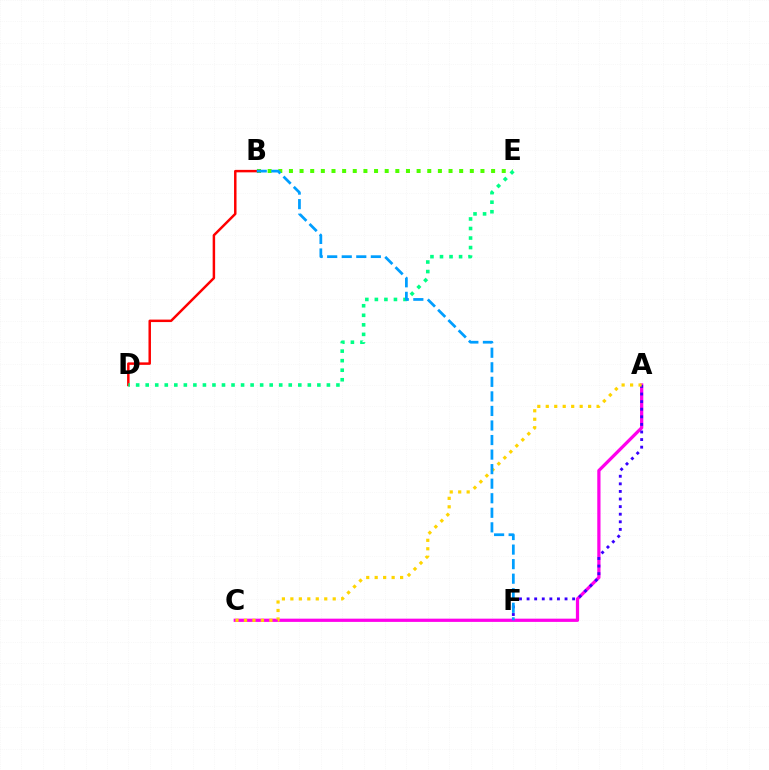{('B', 'E'): [{'color': '#4fff00', 'line_style': 'dotted', 'thickness': 2.89}], ('A', 'C'): [{'color': '#ff00ed', 'line_style': 'solid', 'thickness': 2.33}, {'color': '#ffd500', 'line_style': 'dotted', 'thickness': 2.3}], ('B', 'D'): [{'color': '#ff0000', 'line_style': 'solid', 'thickness': 1.78}], ('A', 'F'): [{'color': '#3700ff', 'line_style': 'dotted', 'thickness': 2.06}], ('D', 'E'): [{'color': '#00ff86', 'line_style': 'dotted', 'thickness': 2.59}], ('B', 'F'): [{'color': '#009eff', 'line_style': 'dashed', 'thickness': 1.98}]}